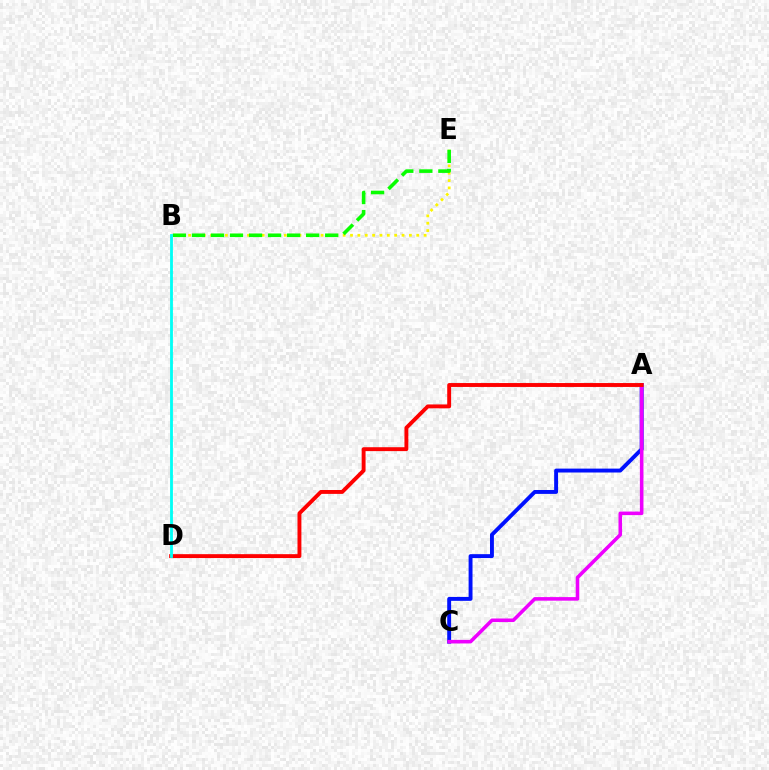{('A', 'C'): [{'color': '#0010ff', 'line_style': 'solid', 'thickness': 2.81}, {'color': '#ee00ff', 'line_style': 'solid', 'thickness': 2.57}], ('B', 'E'): [{'color': '#fcf500', 'line_style': 'dotted', 'thickness': 2.0}, {'color': '#08ff00', 'line_style': 'dashed', 'thickness': 2.59}], ('A', 'D'): [{'color': '#ff0000', 'line_style': 'solid', 'thickness': 2.8}], ('B', 'D'): [{'color': '#00fff6', 'line_style': 'solid', 'thickness': 2.03}]}